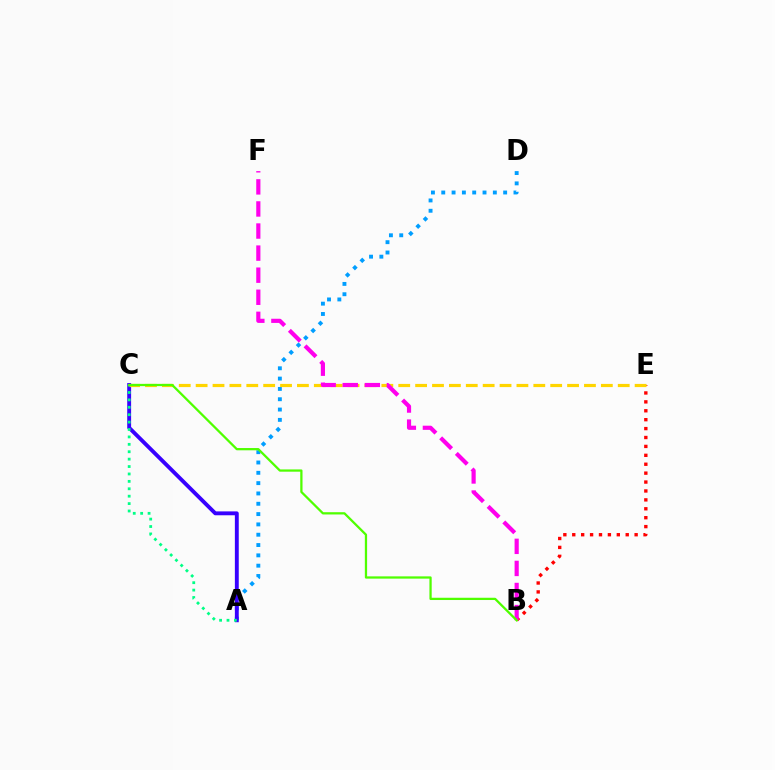{('B', 'E'): [{'color': '#ff0000', 'line_style': 'dotted', 'thickness': 2.42}], ('A', 'D'): [{'color': '#009eff', 'line_style': 'dotted', 'thickness': 2.8}], ('A', 'C'): [{'color': '#3700ff', 'line_style': 'solid', 'thickness': 2.79}, {'color': '#00ff86', 'line_style': 'dotted', 'thickness': 2.01}], ('C', 'E'): [{'color': '#ffd500', 'line_style': 'dashed', 'thickness': 2.29}], ('B', 'F'): [{'color': '#ff00ed', 'line_style': 'dashed', 'thickness': 3.0}], ('B', 'C'): [{'color': '#4fff00', 'line_style': 'solid', 'thickness': 1.63}]}